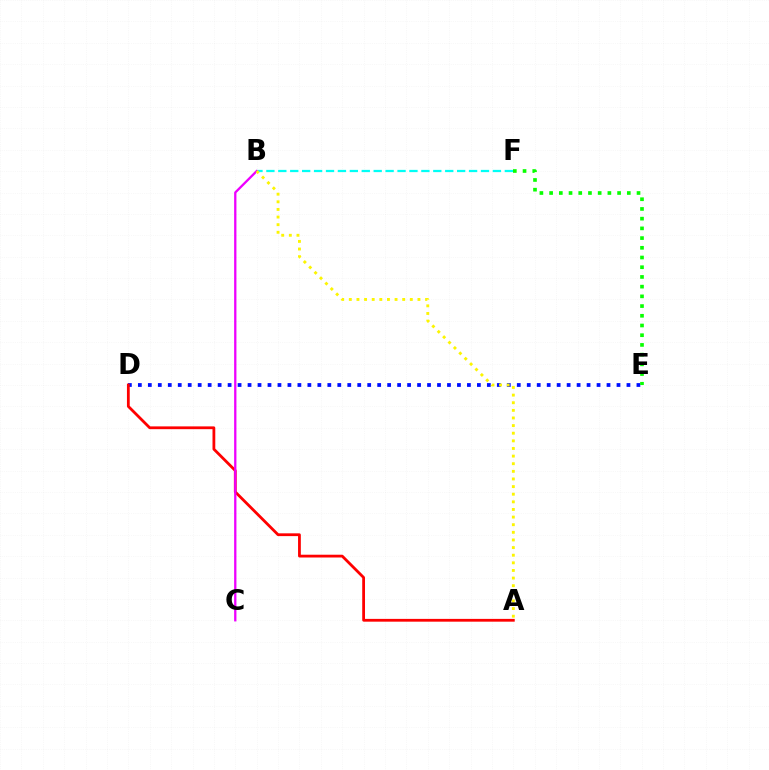{('D', 'E'): [{'color': '#0010ff', 'line_style': 'dotted', 'thickness': 2.71}], ('B', 'F'): [{'color': '#00fff6', 'line_style': 'dashed', 'thickness': 1.62}], ('A', 'D'): [{'color': '#ff0000', 'line_style': 'solid', 'thickness': 2.01}], ('B', 'C'): [{'color': '#ee00ff', 'line_style': 'solid', 'thickness': 1.65}], ('A', 'B'): [{'color': '#fcf500', 'line_style': 'dotted', 'thickness': 2.07}], ('E', 'F'): [{'color': '#08ff00', 'line_style': 'dotted', 'thickness': 2.64}]}